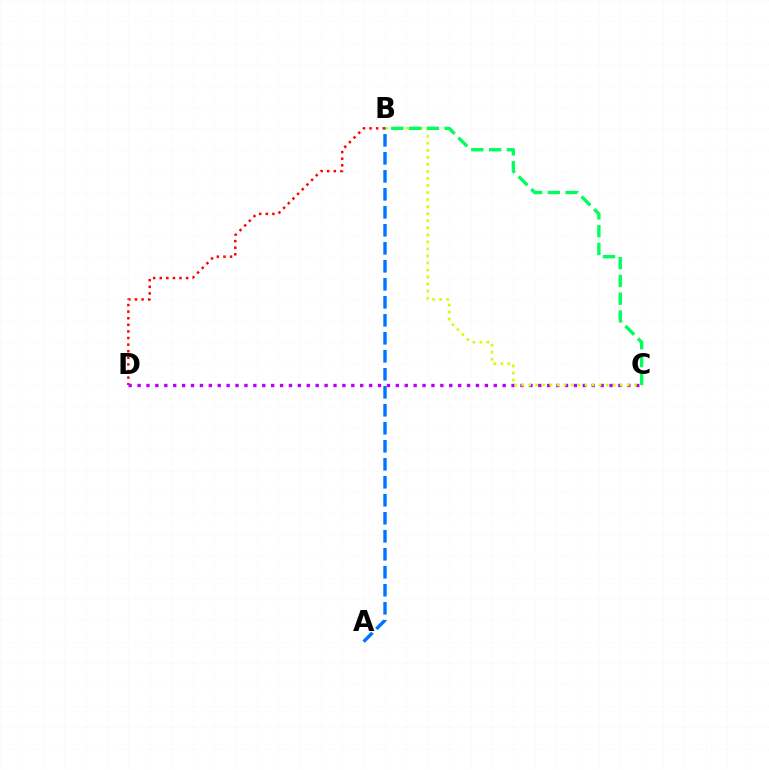{('B', 'D'): [{'color': '#ff0000', 'line_style': 'dotted', 'thickness': 1.79}], ('C', 'D'): [{'color': '#b900ff', 'line_style': 'dotted', 'thickness': 2.42}], ('B', 'C'): [{'color': '#d1ff00', 'line_style': 'dotted', 'thickness': 1.91}, {'color': '#00ff5c', 'line_style': 'dashed', 'thickness': 2.42}], ('A', 'B'): [{'color': '#0074ff', 'line_style': 'dashed', 'thickness': 2.44}]}